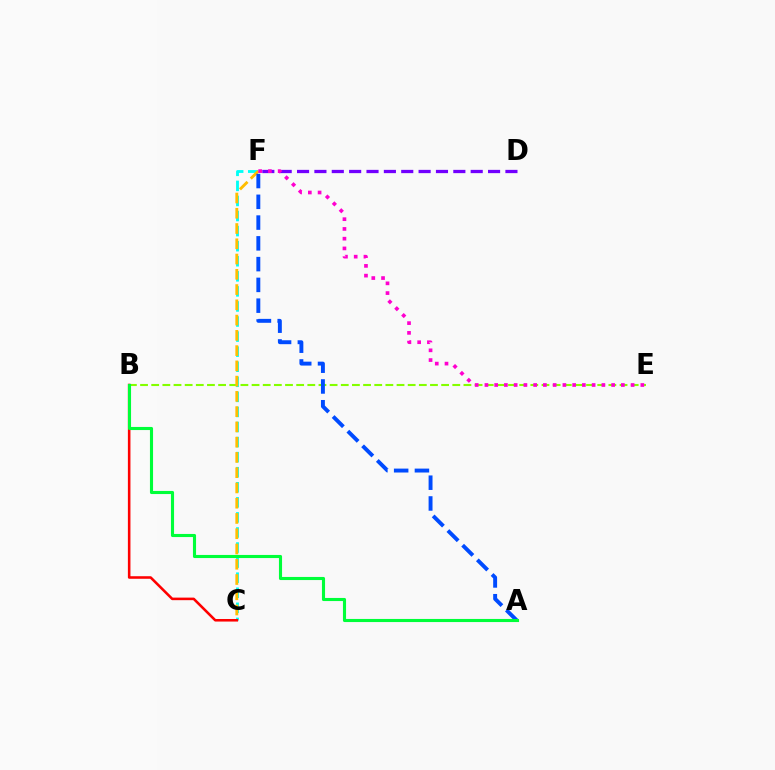{('C', 'F'): [{'color': '#00fff6', 'line_style': 'dashed', 'thickness': 2.05}, {'color': '#ffbd00', 'line_style': 'dashed', 'thickness': 2.07}], ('B', 'E'): [{'color': '#84ff00', 'line_style': 'dashed', 'thickness': 1.51}], ('D', 'F'): [{'color': '#7200ff', 'line_style': 'dashed', 'thickness': 2.36}], ('E', 'F'): [{'color': '#ff00cf', 'line_style': 'dotted', 'thickness': 2.65}], ('A', 'F'): [{'color': '#004bff', 'line_style': 'dashed', 'thickness': 2.82}], ('B', 'C'): [{'color': '#ff0000', 'line_style': 'solid', 'thickness': 1.85}], ('A', 'B'): [{'color': '#00ff39', 'line_style': 'solid', 'thickness': 2.24}]}